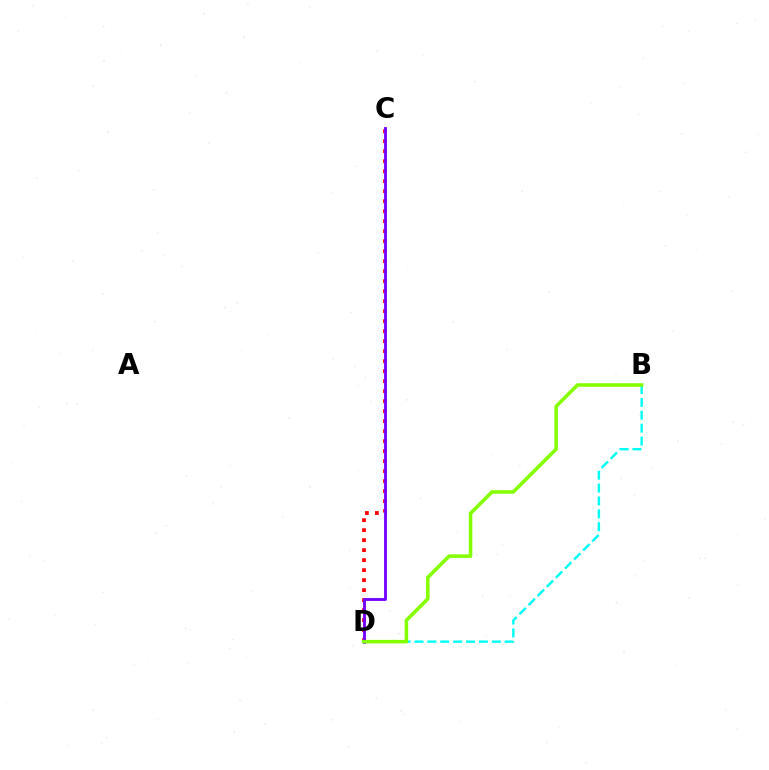{('B', 'D'): [{'color': '#00fff6', 'line_style': 'dashed', 'thickness': 1.75}, {'color': '#84ff00', 'line_style': 'solid', 'thickness': 2.54}], ('C', 'D'): [{'color': '#ff0000', 'line_style': 'dotted', 'thickness': 2.72}, {'color': '#7200ff', 'line_style': 'solid', 'thickness': 2.05}]}